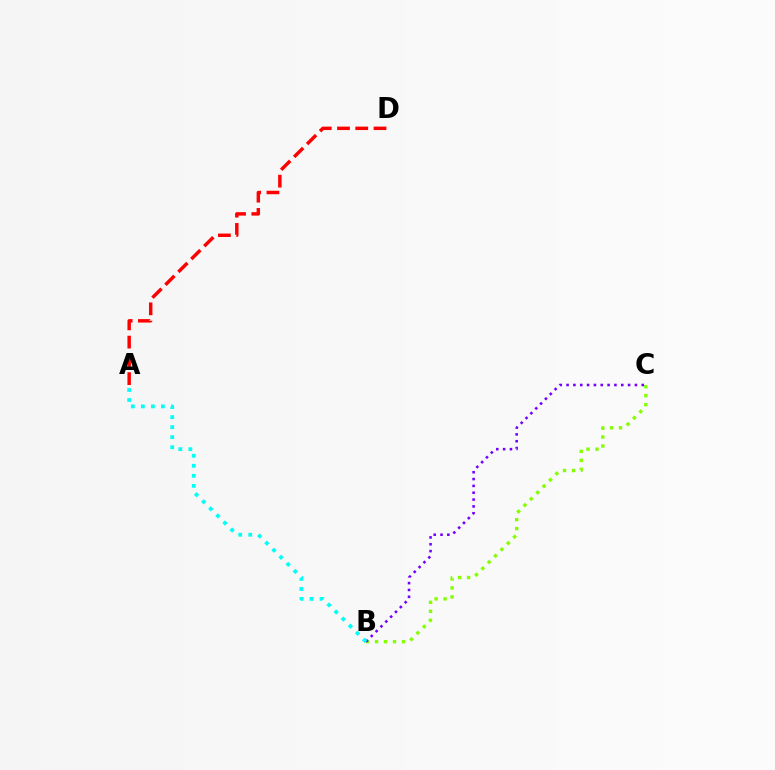{('A', 'D'): [{'color': '#ff0000', 'line_style': 'dashed', 'thickness': 2.48}], ('B', 'C'): [{'color': '#84ff00', 'line_style': 'dotted', 'thickness': 2.44}, {'color': '#7200ff', 'line_style': 'dotted', 'thickness': 1.86}], ('A', 'B'): [{'color': '#00fff6', 'line_style': 'dotted', 'thickness': 2.72}]}